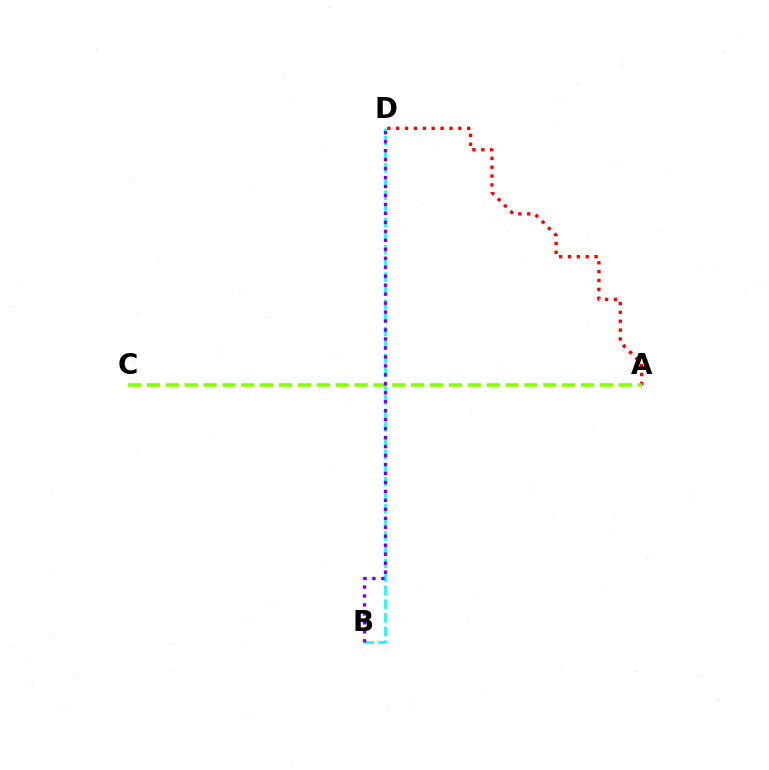{('A', 'D'): [{'color': '#ff0000', 'line_style': 'dotted', 'thickness': 2.41}], ('B', 'D'): [{'color': '#00fff6', 'line_style': 'dashed', 'thickness': 1.85}, {'color': '#7200ff', 'line_style': 'dotted', 'thickness': 2.44}], ('A', 'C'): [{'color': '#84ff00', 'line_style': 'dashed', 'thickness': 2.56}]}